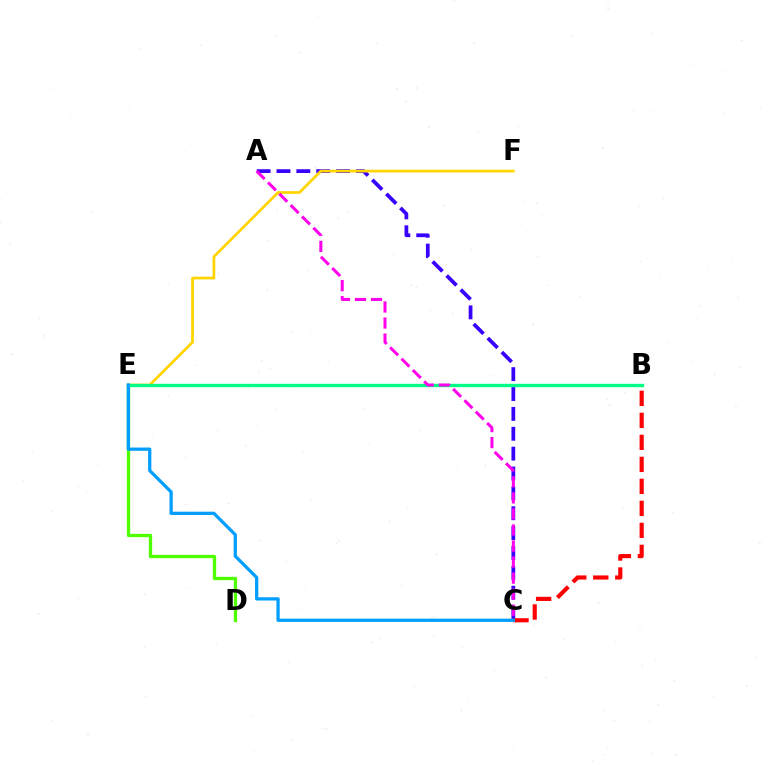{('D', 'E'): [{'color': '#4fff00', 'line_style': 'solid', 'thickness': 2.39}], ('A', 'C'): [{'color': '#3700ff', 'line_style': 'dashed', 'thickness': 2.7}, {'color': '#ff00ed', 'line_style': 'dashed', 'thickness': 2.18}], ('E', 'F'): [{'color': '#ffd500', 'line_style': 'solid', 'thickness': 1.98}], ('B', 'C'): [{'color': '#ff0000', 'line_style': 'dashed', 'thickness': 2.99}], ('B', 'E'): [{'color': '#00ff86', 'line_style': 'solid', 'thickness': 2.43}], ('C', 'E'): [{'color': '#009eff', 'line_style': 'solid', 'thickness': 2.35}]}